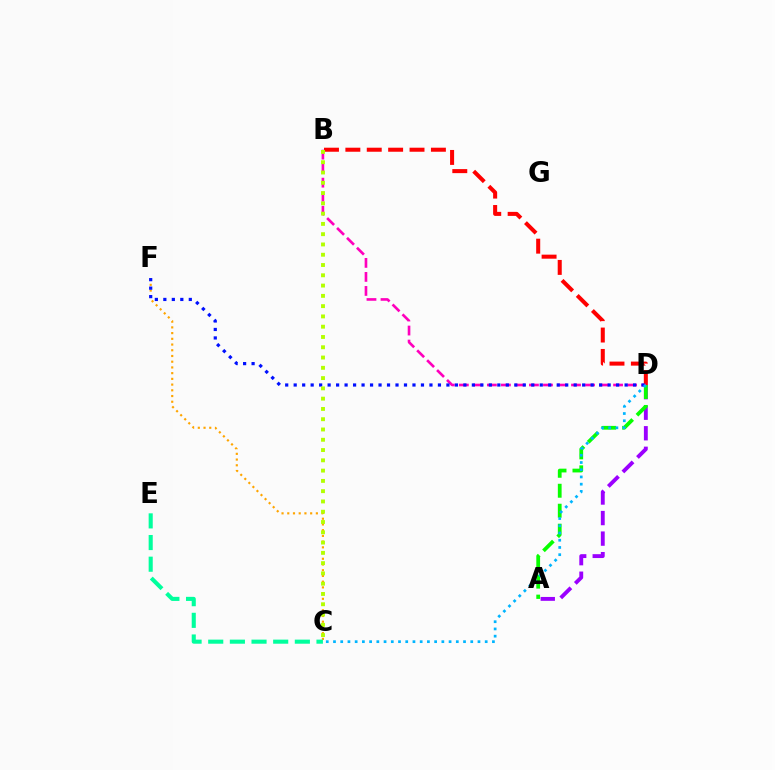{('A', 'D'): [{'color': '#9b00ff', 'line_style': 'dashed', 'thickness': 2.79}, {'color': '#08ff00', 'line_style': 'dashed', 'thickness': 2.71}], ('B', 'D'): [{'color': '#ff0000', 'line_style': 'dashed', 'thickness': 2.91}, {'color': '#ff00bd', 'line_style': 'dashed', 'thickness': 1.9}], ('C', 'F'): [{'color': '#ffa500', 'line_style': 'dotted', 'thickness': 1.55}], ('D', 'F'): [{'color': '#0010ff', 'line_style': 'dotted', 'thickness': 2.31}], ('B', 'C'): [{'color': '#b3ff00', 'line_style': 'dotted', 'thickness': 2.79}], ('C', 'E'): [{'color': '#00ff9d', 'line_style': 'dashed', 'thickness': 2.94}], ('C', 'D'): [{'color': '#00b5ff', 'line_style': 'dotted', 'thickness': 1.96}]}